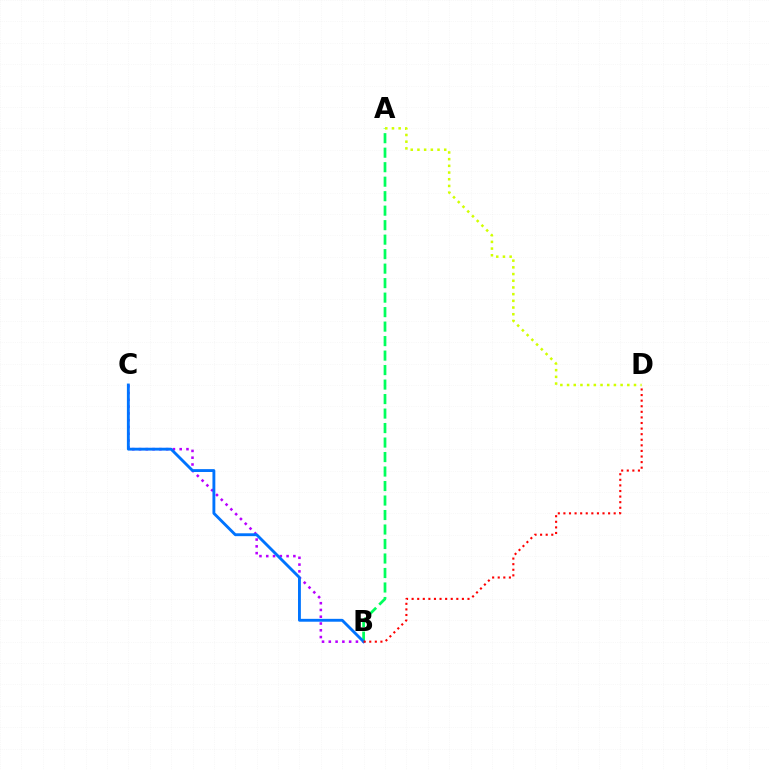{('B', 'C'): [{'color': '#b900ff', 'line_style': 'dotted', 'thickness': 1.84}, {'color': '#0074ff', 'line_style': 'solid', 'thickness': 2.07}], ('A', 'B'): [{'color': '#00ff5c', 'line_style': 'dashed', 'thickness': 1.97}], ('B', 'D'): [{'color': '#ff0000', 'line_style': 'dotted', 'thickness': 1.52}], ('A', 'D'): [{'color': '#d1ff00', 'line_style': 'dotted', 'thickness': 1.82}]}